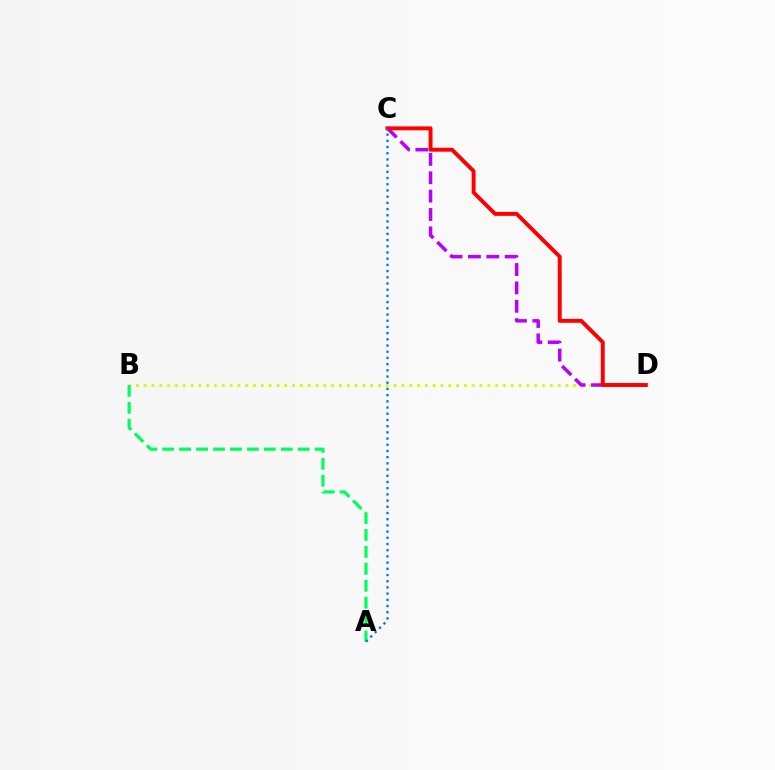{('B', 'D'): [{'color': '#d1ff00', 'line_style': 'dotted', 'thickness': 2.12}], ('A', 'B'): [{'color': '#00ff5c', 'line_style': 'dashed', 'thickness': 2.3}], ('C', 'D'): [{'color': '#b900ff', 'line_style': 'dashed', 'thickness': 2.5}, {'color': '#ff0000', 'line_style': 'solid', 'thickness': 2.82}], ('A', 'C'): [{'color': '#0074ff', 'line_style': 'dotted', 'thickness': 1.69}]}